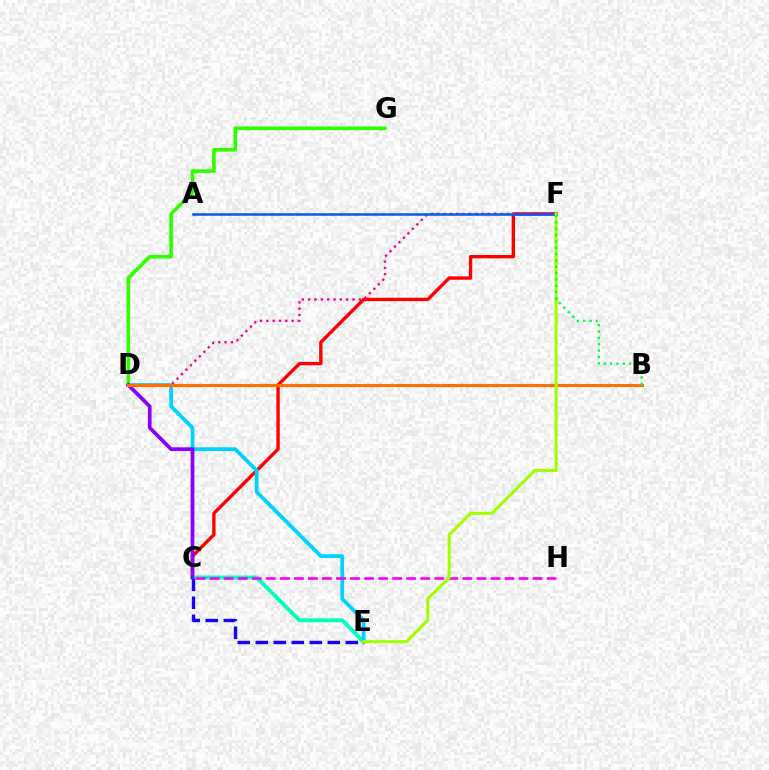{('A', 'F'): [{'color': '#ffe600', 'line_style': 'dotted', 'thickness': 2.33}, {'color': '#005dff', 'line_style': 'solid', 'thickness': 1.82}], ('C', 'F'): [{'color': '#ff0000', 'line_style': 'solid', 'thickness': 2.43}], ('C', 'E'): [{'color': '#00ffbb', 'line_style': 'solid', 'thickness': 2.79}, {'color': '#1900ff', 'line_style': 'dashed', 'thickness': 2.45}], ('D', 'F'): [{'color': '#ff0088', 'line_style': 'dotted', 'thickness': 1.72}], ('D', 'E'): [{'color': '#00d3ff', 'line_style': 'solid', 'thickness': 2.71}], ('C', 'H'): [{'color': '#fa00f9', 'line_style': 'dashed', 'thickness': 1.91}], ('D', 'G'): [{'color': '#31ff00', 'line_style': 'solid', 'thickness': 2.64}], ('C', 'D'): [{'color': '#8a00ff', 'line_style': 'solid', 'thickness': 2.68}], ('B', 'D'): [{'color': '#ff7000', 'line_style': 'solid', 'thickness': 2.27}], ('E', 'F'): [{'color': '#a2ff00', 'line_style': 'solid', 'thickness': 2.21}], ('B', 'F'): [{'color': '#00ff45', 'line_style': 'dotted', 'thickness': 1.72}]}